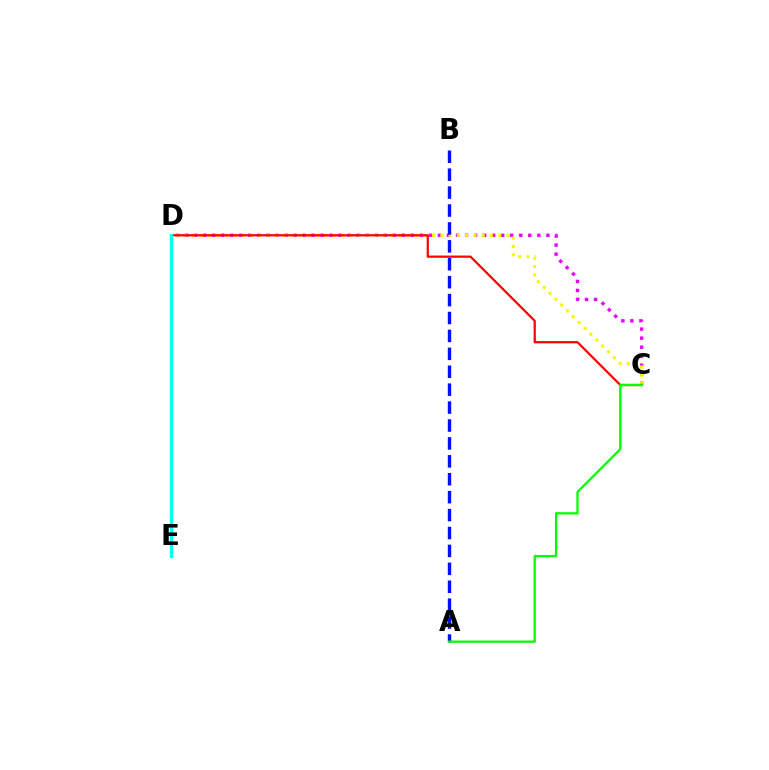{('C', 'D'): [{'color': '#ee00ff', 'line_style': 'dotted', 'thickness': 2.45}, {'color': '#fcf500', 'line_style': 'dotted', 'thickness': 2.25}, {'color': '#ff0000', 'line_style': 'solid', 'thickness': 1.6}], ('A', 'B'): [{'color': '#0010ff', 'line_style': 'dashed', 'thickness': 2.43}], ('D', 'E'): [{'color': '#00fff6', 'line_style': 'solid', 'thickness': 2.4}], ('A', 'C'): [{'color': '#08ff00', 'line_style': 'solid', 'thickness': 1.65}]}